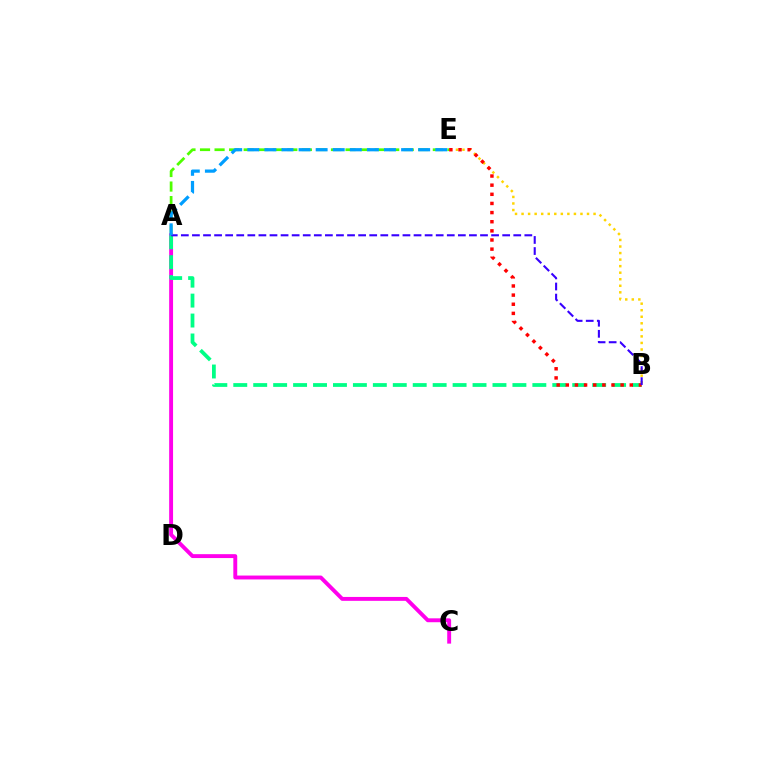{('A', 'E'): [{'color': '#4fff00', 'line_style': 'dashed', 'thickness': 1.98}, {'color': '#009eff', 'line_style': 'dashed', 'thickness': 2.32}], ('A', 'C'): [{'color': '#ff00ed', 'line_style': 'solid', 'thickness': 2.81}], ('A', 'B'): [{'color': '#00ff86', 'line_style': 'dashed', 'thickness': 2.71}, {'color': '#3700ff', 'line_style': 'dashed', 'thickness': 1.51}], ('B', 'E'): [{'color': '#ffd500', 'line_style': 'dotted', 'thickness': 1.78}, {'color': '#ff0000', 'line_style': 'dotted', 'thickness': 2.48}]}